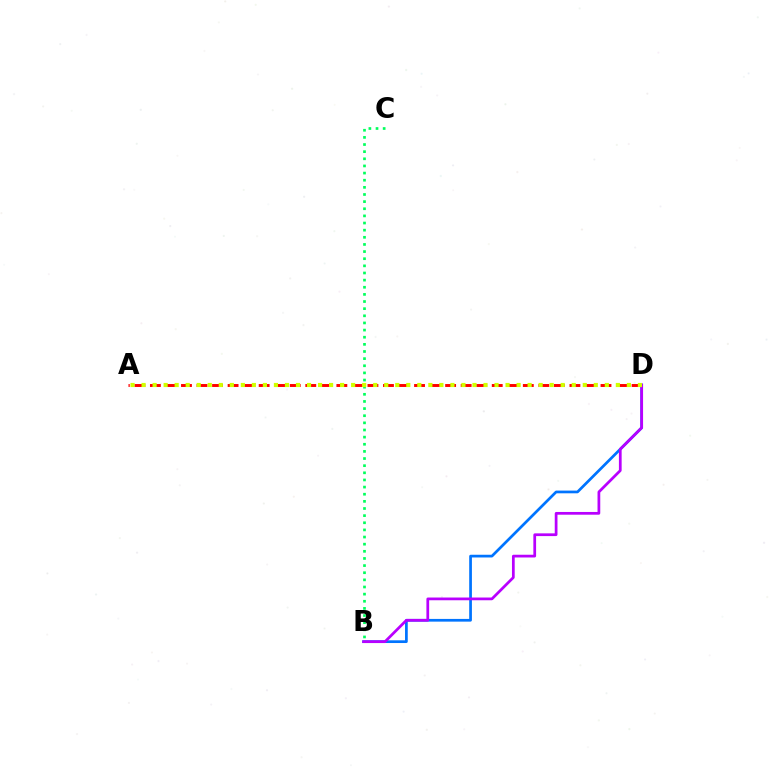{('A', 'D'): [{'color': '#ff0000', 'line_style': 'dashed', 'thickness': 2.11}, {'color': '#d1ff00', 'line_style': 'dotted', 'thickness': 3.0}], ('B', 'D'): [{'color': '#0074ff', 'line_style': 'solid', 'thickness': 1.96}, {'color': '#b900ff', 'line_style': 'solid', 'thickness': 1.97}], ('B', 'C'): [{'color': '#00ff5c', 'line_style': 'dotted', 'thickness': 1.94}]}